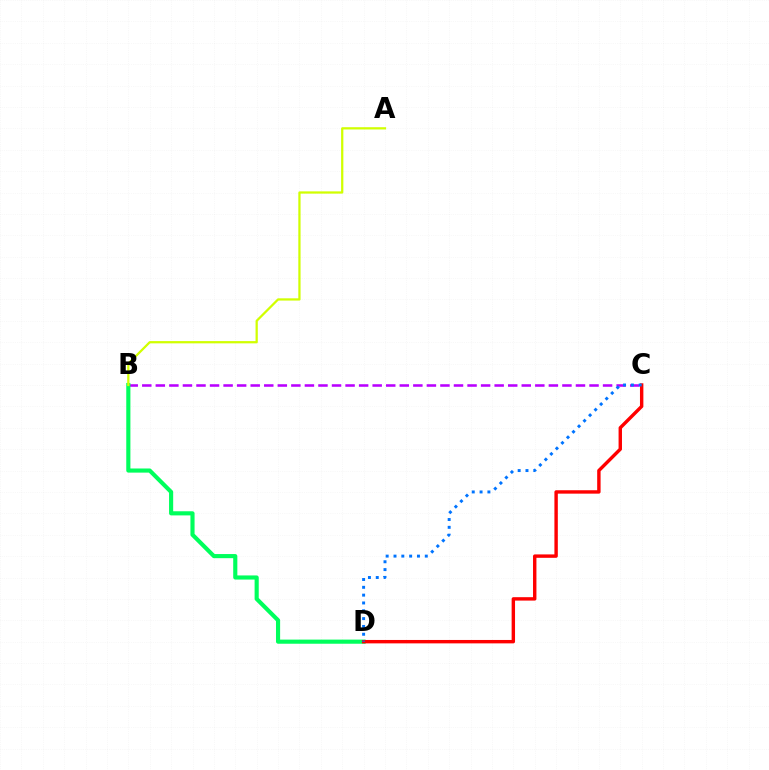{('B', 'C'): [{'color': '#b900ff', 'line_style': 'dashed', 'thickness': 1.84}], ('B', 'D'): [{'color': '#00ff5c', 'line_style': 'solid', 'thickness': 2.98}], ('C', 'D'): [{'color': '#ff0000', 'line_style': 'solid', 'thickness': 2.45}, {'color': '#0074ff', 'line_style': 'dotted', 'thickness': 2.13}], ('A', 'B'): [{'color': '#d1ff00', 'line_style': 'solid', 'thickness': 1.62}]}